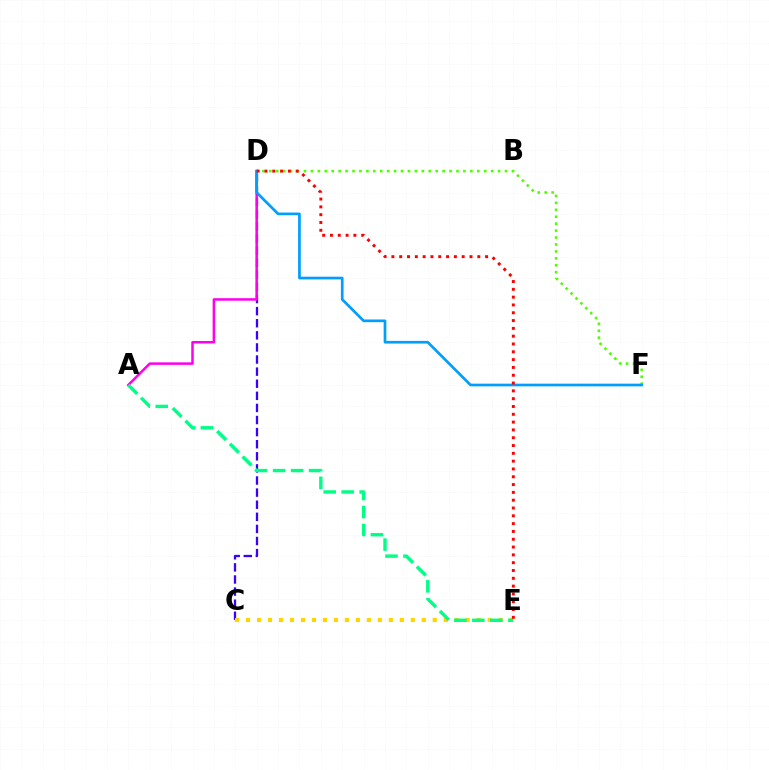{('C', 'D'): [{'color': '#3700ff', 'line_style': 'dashed', 'thickness': 1.64}], ('C', 'E'): [{'color': '#ffd500', 'line_style': 'dotted', 'thickness': 2.98}], ('D', 'F'): [{'color': '#4fff00', 'line_style': 'dotted', 'thickness': 1.88}, {'color': '#009eff', 'line_style': 'solid', 'thickness': 1.94}], ('A', 'D'): [{'color': '#ff00ed', 'line_style': 'solid', 'thickness': 1.81}], ('A', 'E'): [{'color': '#00ff86', 'line_style': 'dashed', 'thickness': 2.44}], ('D', 'E'): [{'color': '#ff0000', 'line_style': 'dotted', 'thickness': 2.12}]}